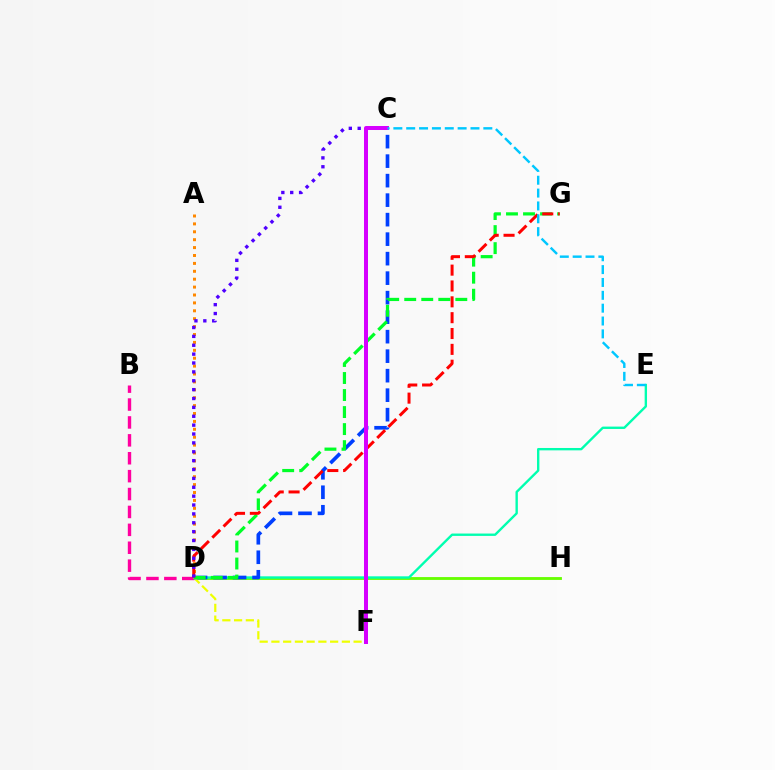{('D', 'H'): [{'color': '#66ff00', 'line_style': 'solid', 'thickness': 2.05}], ('D', 'E'): [{'color': '#00ffaf', 'line_style': 'solid', 'thickness': 1.71}], ('B', 'D'): [{'color': '#ff00a0', 'line_style': 'dashed', 'thickness': 2.43}], ('A', 'D'): [{'color': '#ff8800', 'line_style': 'dotted', 'thickness': 2.15}], ('D', 'F'): [{'color': '#eeff00', 'line_style': 'dashed', 'thickness': 1.6}], ('C', 'D'): [{'color': '#003fff', 'line_style': 'dashed', 'thickness': 2.65}, {'color': '#4f00ff', 'line_style': 'dotted', 'thickness': 2.41}], ('D', 'G'): [{'color': '#00ff27', 'line_style': 'dashed', 'thickness': 2.31}, {'color': '#ff0000', 'line_style': 'dashed', 'thickness': 2.15}], ('C', 'F'): [{'color': '#d600ff', 'line_style': 'solid', 'thickness': 2.88}], ('C', 'E'): [{'color': '#00c7ff', 'line_style': 'dashed', 'thickness': 1.75}]}